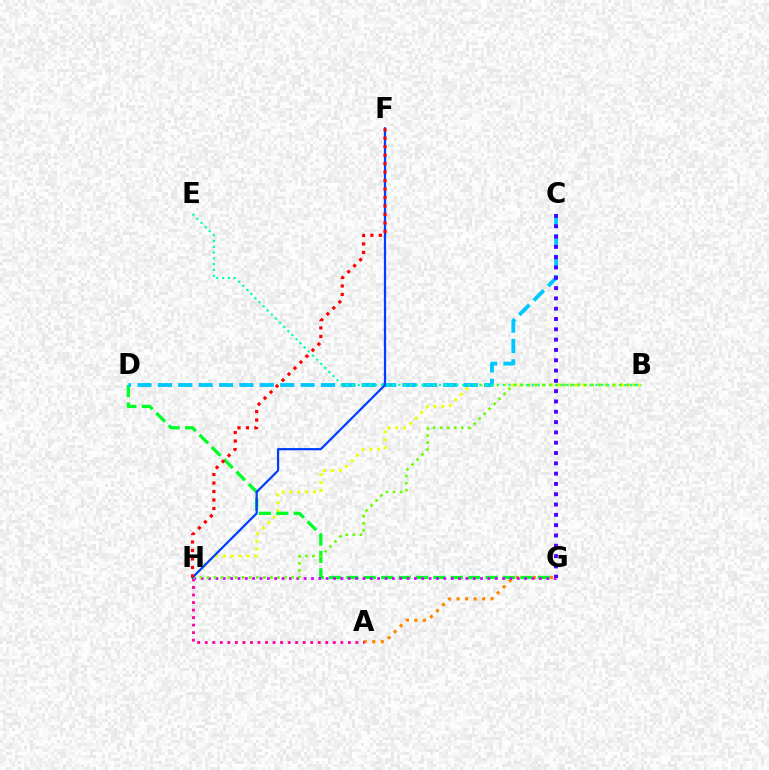{('A', 'G'): [{'color': '#ff8800', 'line_style': 'dotted', 'thickness': 2.31}], ('B', 'H'): [{'color': '#eeff00', 'line_style': 'dotted', 'thickness': 2.14}, {'color': '#66ff00', 'line_style': 'dotted', 'thickness': 1.91}], ('D', 'G'): [{'color': '#00ff27', 'line_style': 'dashed', 'thickness': 2.36}], ('A', 'H'): [{'color': '#ff00a0', 'line_style': 'dotted', 'thickness': 2.05}], ('C', 'D'): [{'color': '#00c7ff', 'line_style': 'dashed', 'thickness': 2.77}], ('G', 'H'): [{'color': '#d600ff', 'line_style': 'dotted', 'thickness': 2.0}], ('C', 'G'): [{'color': '#4f00ff', 'line_style': 'dotted', 'thickness': 2.8}], ('B', 'E'): [{'color': '#00ffaf', 'line_style': 'dotted', 'thickness': 1.58}], ('F', 'H'): [{'color': '#003fff', 'line_style': 'solid', 'thickness': 1.6}, {'color': '#ff0000', 'line_style': 'dotted', 'thickness': 2.3}]}